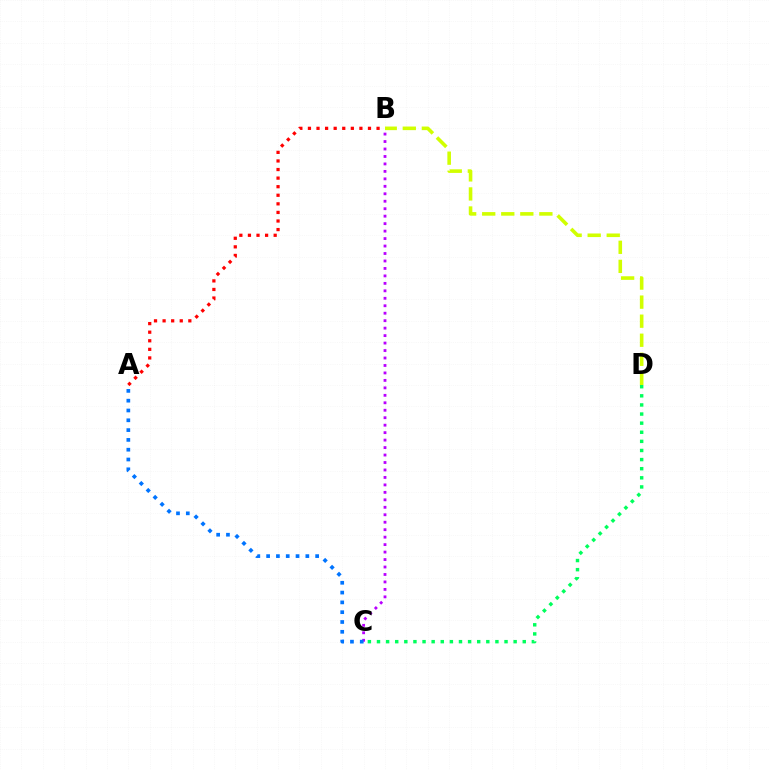{('A', 'B'): [{'color': '#ff0000', 'line_style': 'dotted', 'thickness': 2.33}], ('B', 'C'): [{'color': '#b900ff', 'line_style': 'dotted', 'thickness': 2.03}], ('A', 'C'): [{'color': '#0074ff', 'line_style': 'dotted', 'thickness': 2.66}], ('C', 'D'): [{'color': '#00ff5c', 'line_style': 'dotted', 'thickness': 2.47}], ('B', 'D'): [{'color': '#d1ff00', 'line_style': 'dashed', 'thickness': 2.59}]}